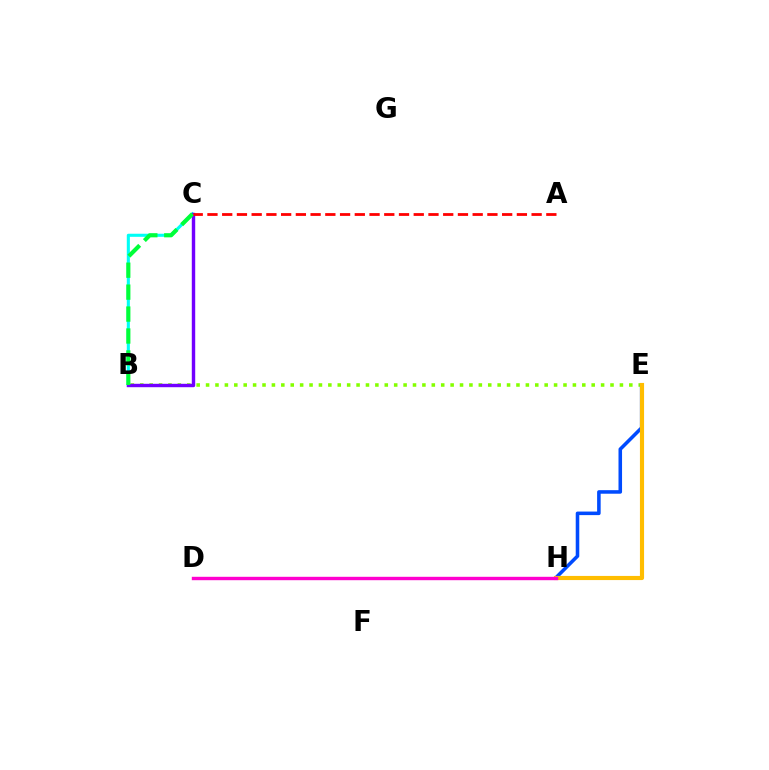{('B', 'C'): [{'color': '#00fff6', 'line_style': 'solid', 'thickness': 2.22}, {'color': '#7200ff', 'line_style': 'solid', 'thickness': 2.46}, {'color': '#00ff39', 'line_style': 'dashed', 'thickness': 2.98}], ('B', 'E'): [{'color': '#84ff00', 'line_style': 'dotted', 'thickness': 2.56}], ('E', 'H'): [{'color': '#004bff', 'line_style': 'solid', 'thickness': 2.56}, {'color': '#ffbd00', 'line_style': 'solid', 'thickness': 2.98}], ('D', 'H'): [{'color': '#ff00cf', 'line_style': 'solid', 'thickness': 2.45}], ('A', 'C'): [{'color': '#ff0000', 'line_style': 'dashed', 'thickness': 2.0}]}